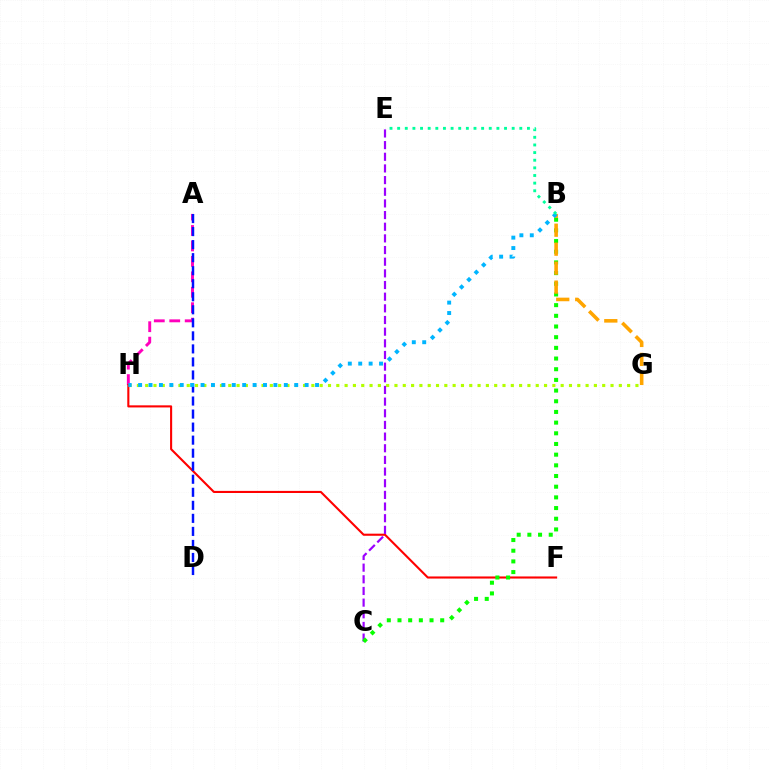{('A', 'H'): [{'color': '#ff00bd', 'line_style': 'dashed', 'thickness': 2.1}], ('G', 'H'): [{'color': '#b3ff00', 'line_style': 'dotted', 'thickness': 2.26}], ('F', 'H'): [{'color': '#ff0000', 'line_style': 'solid', 'thickness': 1.51}], ('A', 'D'): [{'color': '#0010ff', 'line_style': 'dashed', 'thickness': 1.77}], ('C', 'E'): [{'color': '#9b00ff', 'line_style': 'dashed', 'thickness': 1.58}], ('B', 'C'): [{'color': '#08ff00', 'line_style': 'dotted', 'thickness': 2.9}], ('B', 'G'): [{'color': '#ffa500', 'line_style': 'dashed', 'thickness': 2.58}], ('B', 'H'): [{'color': '#00b5ff', 'line_style': 'dotted', 'thickness': 2.83}], ('B', 'E'): [{'color': '#00ff9d', 'line_style': 'dotted', 'thickness': 2.07}]}